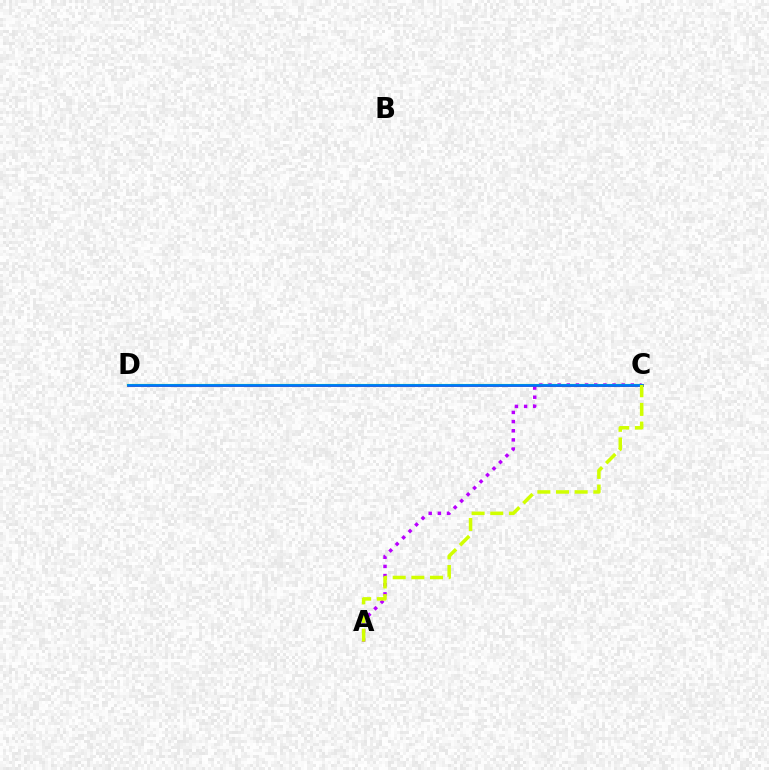{('A', 'C'): [{'color': '#b900ff', 'line_style': 'dotted', 'thickness': 2.49}, {'color': '#d1ff00', 'line_style': 'dashed', 'thickness': 2.53}], ('C', 'D'): [{'color': '#ff0000', 'line_style': 'solid', 'thickness': 1.91}, {'color': '#00ff5c', 'line_style': 'solid', 'thickness': 1.54}, {'color': '#0074ff', 'line_style': 'solid', 'thickness': 1.91}]}